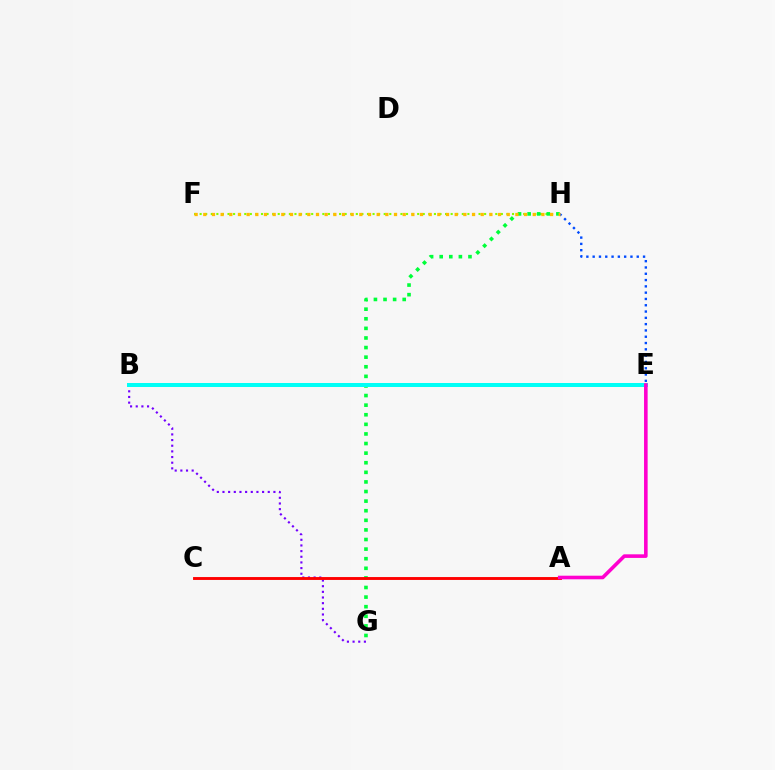{('B', 'G'): [{'color': '#7200ff', 'line_style': 'dotted', 'thickness': 1.54}], ('F', 'H'): [{'color': '#84ff00', 'line_style': 'dotted', 'thickness': 1.52}, {'color': '#ffbd00', 'line_style': 'dotted', 'thickness': 2.36}], ('G', 'H'): [{'color': '#00ff39', 'line_style': 'dotted', 'thickness': 2.61}], ('B', 'E'): [{'color': '#00fff6', 'line_style': 'solid', 'thickness': 2.87}], ('E', 'H'): [{'color': '#004bff', 'line_style': 'dotted', 'thickness': 1.71}], ('A', 'C'): [{'color': '#ff0000', 'line_style': 'solid', 'thickness': 2.08}], ('A', 'E'): [{'color': '#ff00cf', 'line_style': 'solid', 'thickness': 2.59}]}